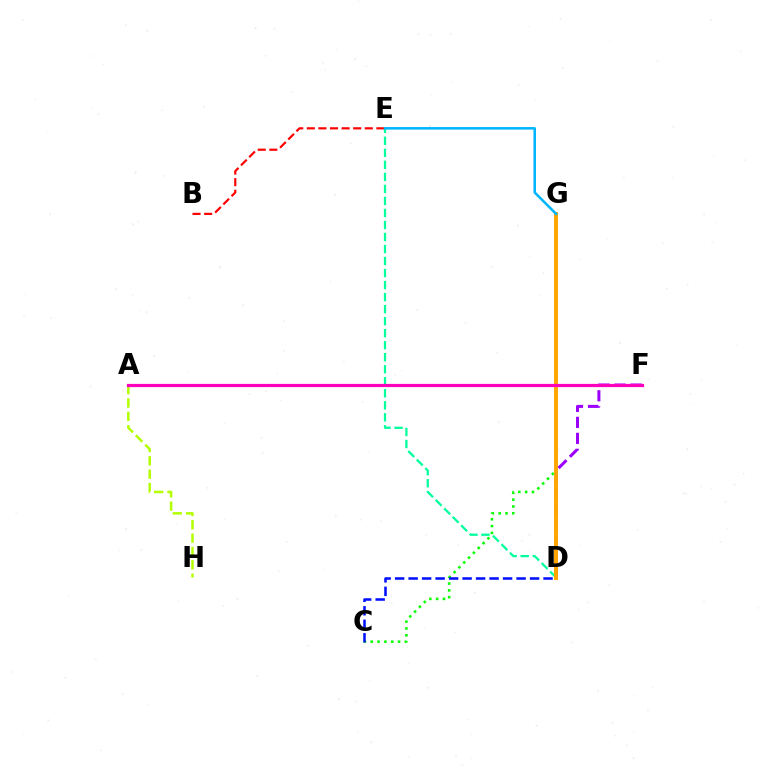{('D', 'E'): [{'color': '#00ff9d', 'line_style': 'dashed', 'thickness': 1.63}], ('D', 'F'): [{'color': '#9b00ff', 'line_style': 'dashed', 'thickness': 2.17}], ('C', 'G'): [{'color': '#08ff00', 'line_style': 'dotted', 'thickness': 1.86}], ('B', 'E'): [{'color': '#ff0000', 'line_style': 'dashed', 'thickness': 1.57}], ('D', 'G'): [{'color': '#ffa500', 'line_style': 'solid', 'thickness': 2.82}], ('A', 'H'): [{'color': '#b3ff00', 'line_style': 'dashed', 'thickness': 1.81}], ('E', 'G'): [{'color': '#00b5ff', 'line_style': 'solid', 'thickness': 1.83}], ('A', 'F'): [{'color': '#ff00bd', 'line_style': 'solid', 'thickness': 2.31}], ('C', 'D'): [{'color': '#0010ff', 'line_style': 'dashed', 'thickness': 1.83}]}